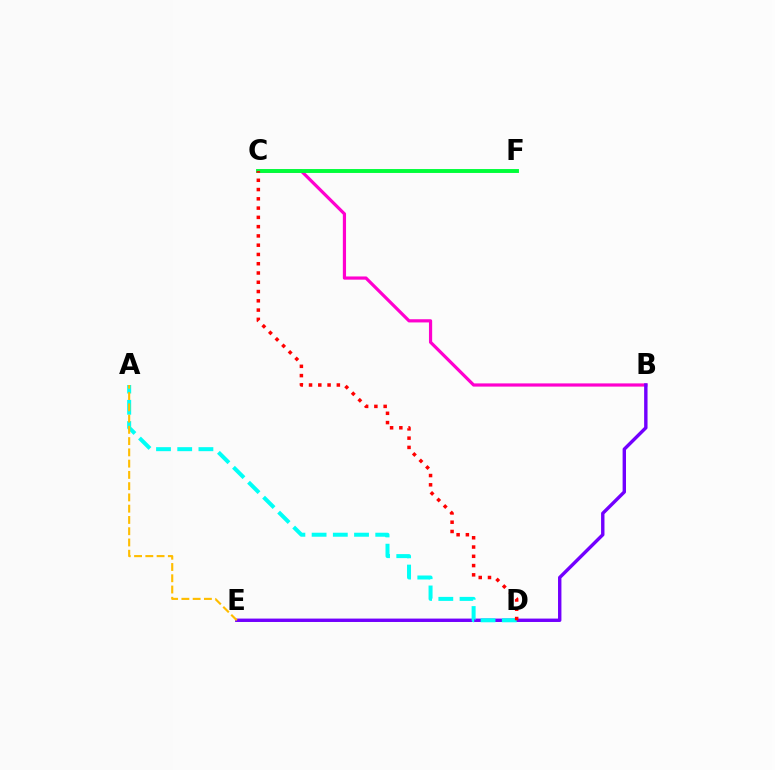{('B', 'C'): [{'color': '#ff00cf', 'line_style': 'solid', 'thickness': 2.3}], ('D', 'E'): [{'color': '#84ff00', 'line_style': 'dotted', 'thickness': 1.81}], ('B', 'E'): [{'color': '#7200ff', 'line_style': 'solid', 'thickness': 2.45}], ('C', 'F'): [{'color': '#004bff', 'line_style': 'dashed', 'thickness': 1.57}, {'color': '#00ff39', 'line_style': 'solid', 'thickness': 2.8}], ('A', 'D'): [{'color': '#00fff6', 'line_style': 'dashed', 'thickness': 2.88}], ('A', 'E'): [{'color': '#ffbd00', 'line_style': 'dashed', 'thickness': 1.53}], ('C', 'D'): [{'color': '#ff0000', 'line_style': 'dotted', 'thickness': 2.52}]}